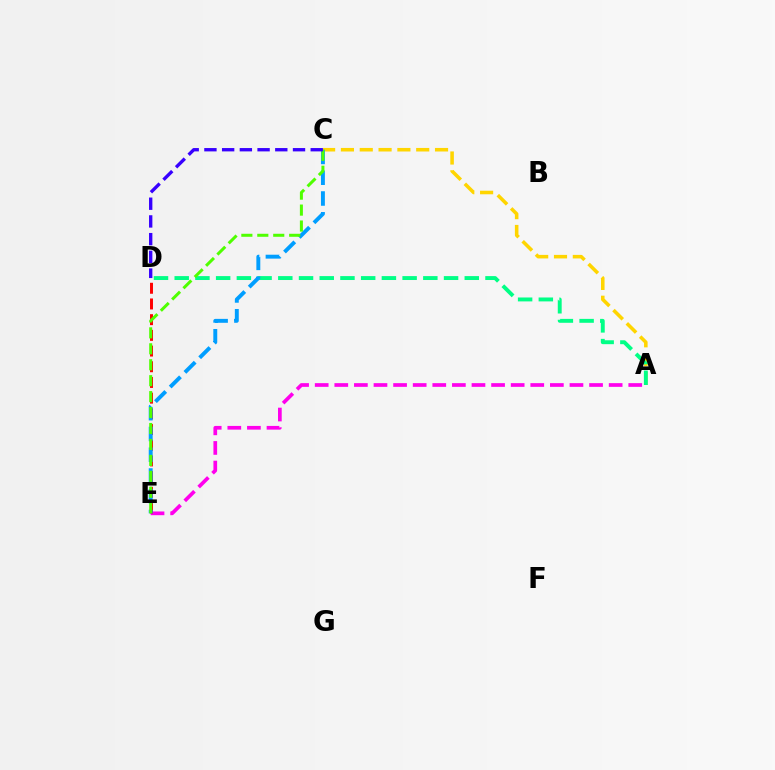{('A', 'C'): [{'color': '#ffd500', 'line_style': 'dashed', 'thickness': 2.56}], ('A', 'D'): [{'color': '#00ff86', 'line_style': 'dashed', 'thickness': 2.81}], ('A', 'E'): [{'color': '#ff00ed', 'line_style': 'dashed', 'thickness': 2.66}], ('D', 'E'): [{'color': '#ff0000', 'line_style': 'dashed', 'thickness': 2.13}], ('C', 'E'): [{'color': '#009eff', 'line_style': 'dashed', 'thickness': 2.82}, {'color': '#4fff00', 'line_style': 'dashed', 'thickness': 2.17}], ('C', 'D'): [{'color': '#3700ff', 'line_style': 'dashed', 'thickness': 2.41}]}